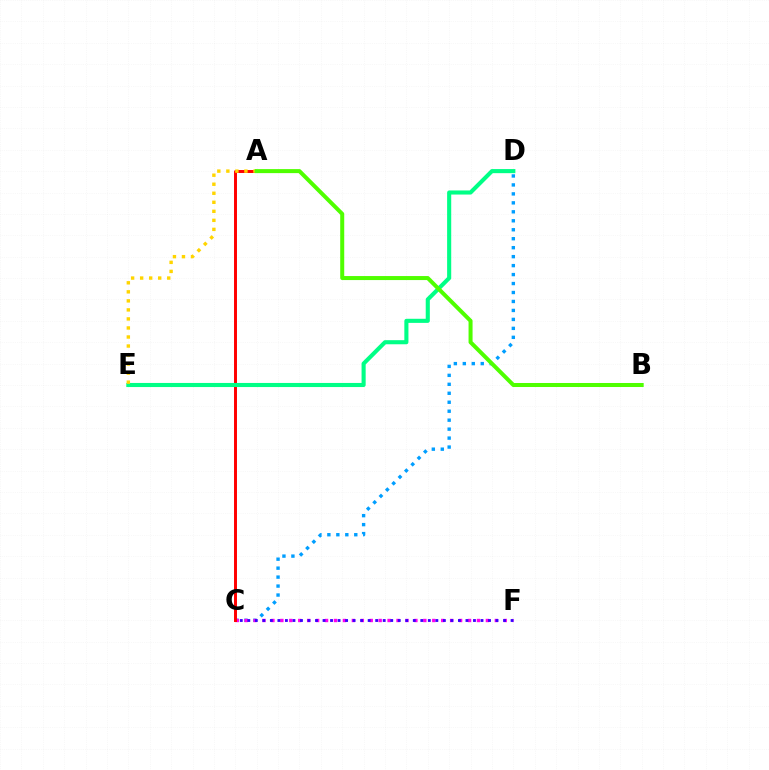{('C', 'D'): [{'color': '#009eff', 'line_style': 'dotted', 'thickness': 2.44}], ('C', 'F'): [{'color': '#ff00ed', 'line_style': 'dotted', 'thickness': 2.43}, {'color': '#3700ff', 'line_style': 'dotted', 'thickness': 2.04}], ('A', 'C'): [{'color': '#ff0000', 'line_style': 'solid', 'thickness': 2.13}], ('D', 'E'): [{'color': '#00ff86', 'line_style': 'solid', 'thickness': 2.95}], ('A', 'E'): [{'color': '#ffd500', 'line_style': 'dotted', 'thickness': 2.45}], ('A', 'B'): [{'color': '#4fff00', 'line_style': 'solid', 'thickness': 2.89}]}